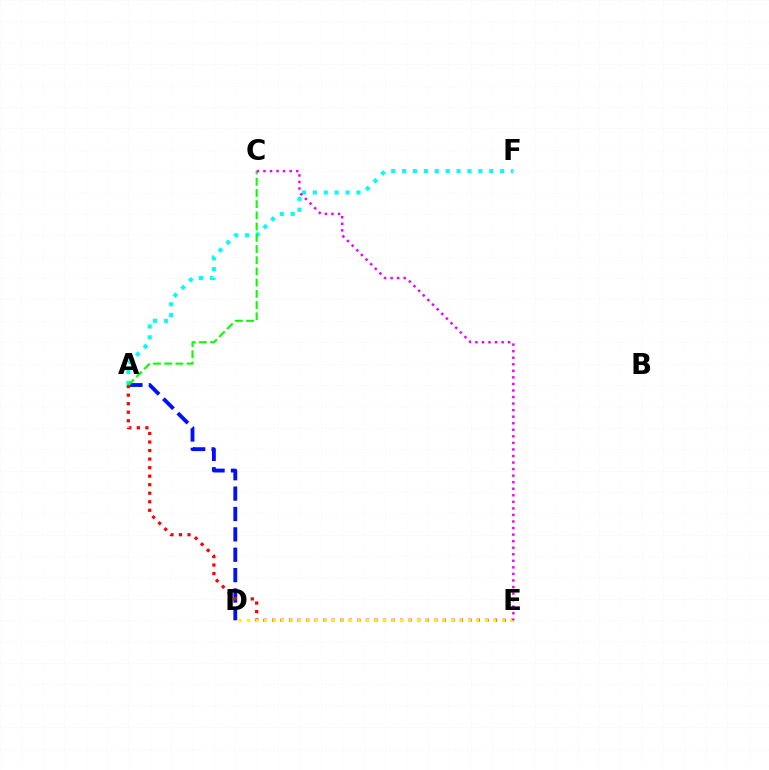{('A', 'D'): [{'color': '#0010ff', 'line_style': 'dashed', 'thickness': 2.77}], ('A', 'E'): [{'color': '#ff0000', 'line_style': 'dotted', 'thickness': 2.32}], ('A', 'F'): [{'color': '#00fff6', 'line_style': 'dotted', 'thickness': 2.96}], ('A', 'C'): [{'color': '#08ff00', 'line_style': 'dashed', 'thickness': 1.52}], ('D', 'E'): [{'color': '#fcf500', 'line_style': 'dotted', 'thickness': 2.31}], ('C', 'E'): [{'color': '#ee00ff', 'line_style': 'dotted', 'thickness': 1.78}]}